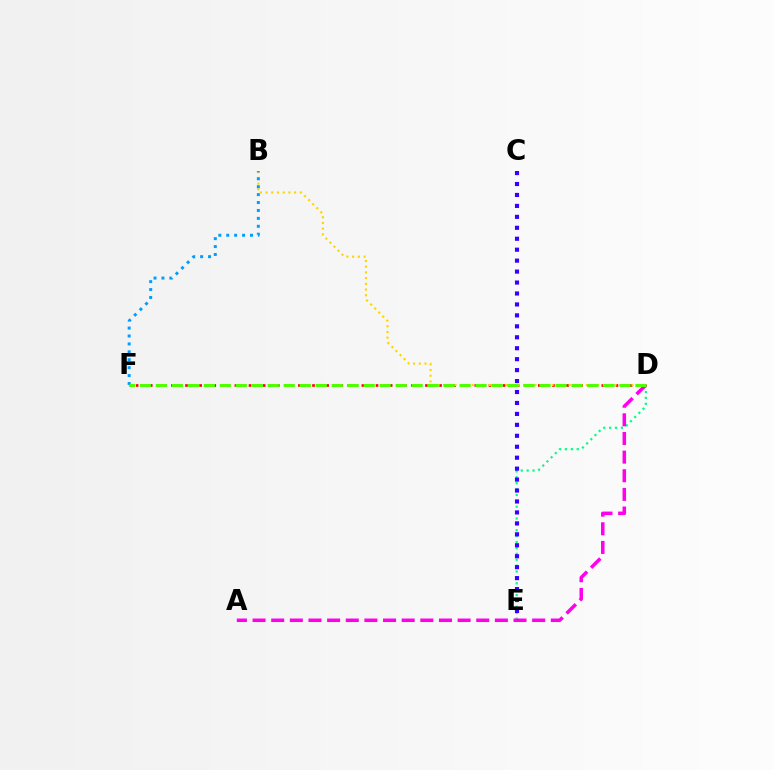{('D', 'E'): [{'color': '#00ff86', 'line_style': 'dotted', 'thickness': 1.6}], ('D', 'F'): [{'color': '#ff0000', 'line_style': 'dotted', 'thickness': 1.92}, {'color': '#4fff00', 'line_style': 'dashed', 'thickness': 2.17}], ('B', 'D'): [{'color': '#ffd500', 'line_style': 'dotted', 'thickness': 1.55}], ('B', 'F'): [{'color': '#009eff', 'line_style': 'dotted', 'thickness': 2.15}], ('A', 'D'): [{'color': '#ff00ed', 'line_style': 'dashed', 'thickness': 2.53}], ('C', 'E'): [{'color': '#3700ff', 'line_style': 'dotted', 'thickness': 2.97}]}